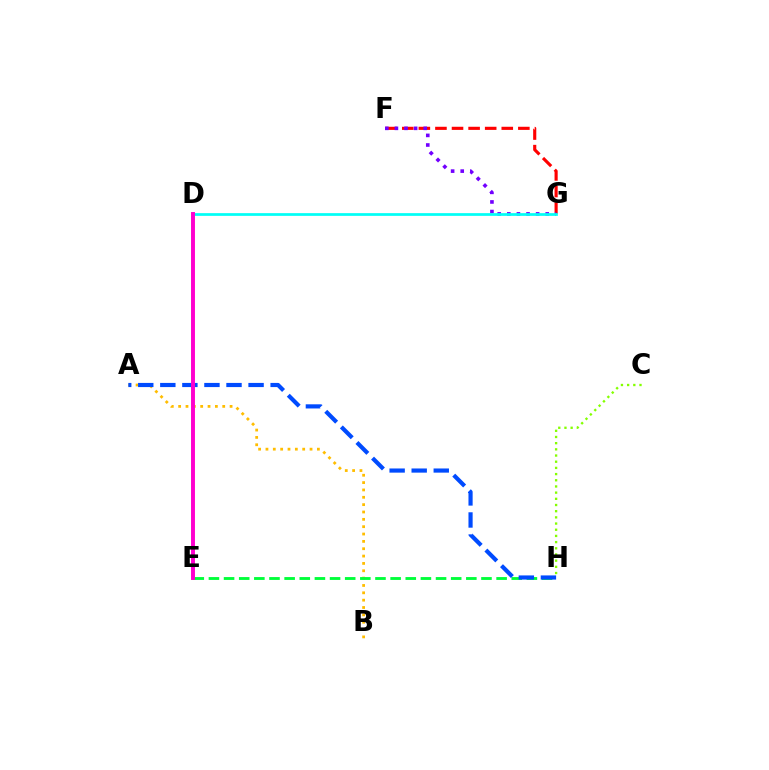{('C', 'H'): [{'color': '#84ff00', 'line_style': 'dotted', 'thickness': 1.68}], ('F', 'G'): [{'color': '#ff0000', 'line_style': 'dashed', 'thickness': 2.25}, {'color': '#7200ff', 'line_style': 'dotted', 'thickness': 2.61}], ('D', 'G'): [{'color': '#00fff6', 'line_style': 'solid', 'thickness': 1.95}], ('A', 'B'): [{'color': '#ffbd00', 'line_style': 'dotted', 'thickness': 2.0}], ('E', 'H'): [{'color': '#00ff39', 'line_style': 'dashed', 'thickness': 2.06}], ('A', 'H'): [{'color': '#004bff', 'line_style': 'dashed', 'thickness': 3.0}], ('D', 'E'): [{'color': '#ff00cf', 'line_style': 'solid', 'thickness': 2.83}]}